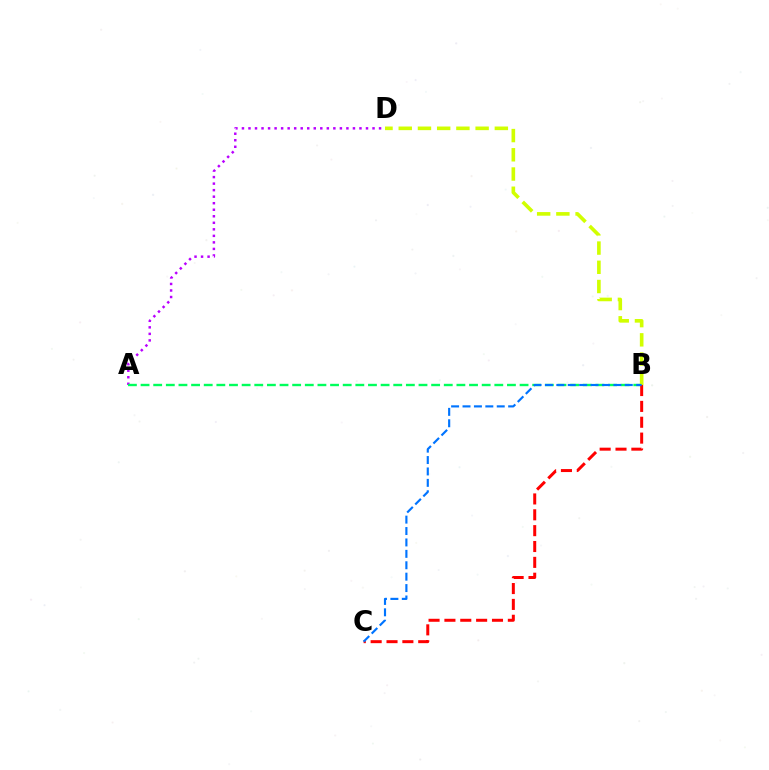{('A', 'D'): [{'color': '#b900ff', 'line_style': 'dotted', 'thickness': 1.77}], ('A', 'B'): [{'color': '#00ff5c', 'line_style': 'dashed', 'thickness': 1.72}], ('B', 'D'): [{'color': '#d1ff00', 'line_style': 'dashed', 'thickness': 2.61}], ('B', 'C'): [{'color': '#ff0000', 'line_style': 'dashed', 'thickness': 2.15}, {'color': '#0074ff', 'line_style': 'dashed', 'thickness': 1.55}]}